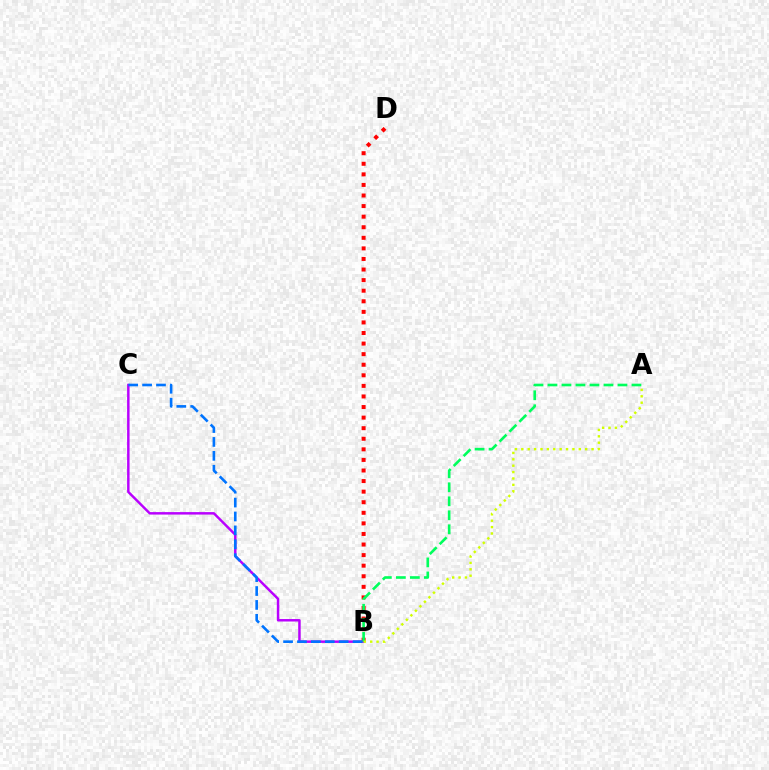{('B', 'D'): [{'color': '#ff0000', 'line_style': 'dotted', 'thickness': 2.87}], ('B', 'C'): [{'color': '#b900ff', 'line_style': 'solid', 'thickness': 1.78}, {'color': '#0074ff', 'line_style': 'dashed', 'thickness': 1.89}], ('A', 'B'): [{'color': '#00ff5c', 'line_style': 'dashed', 'thickness': 1.9}, {'color': '#d1ff00', 'line_style': 'dotted', 'thickness': 1.74}]}